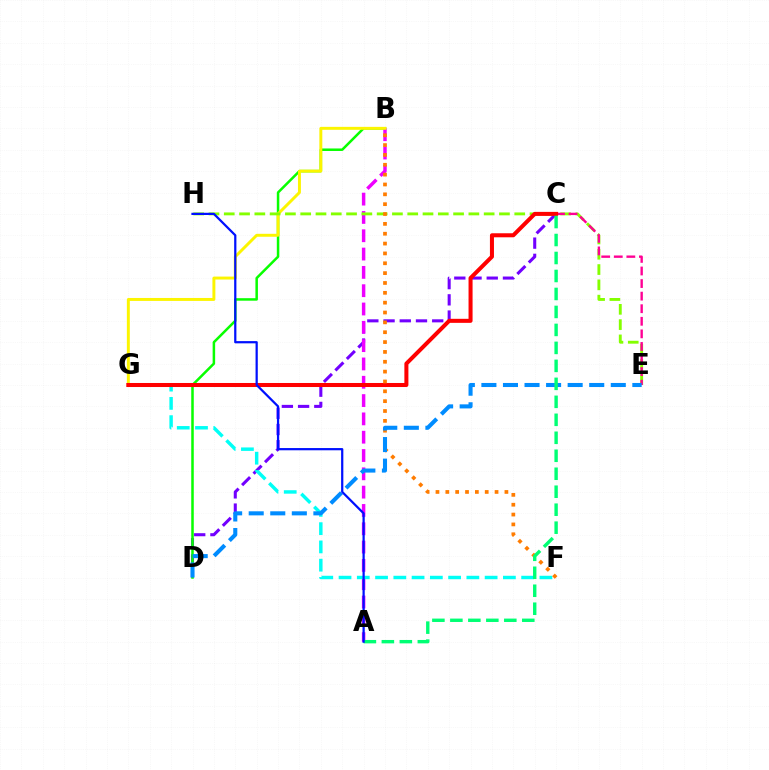{('C', 'D'): [{'color': '#7200ff', 'line_style': 'dashed', 'thickness': 2.2}], ('B', 'D'): [{'color': '#08ff00', 'line_style': 'solid', 'thickness': 1.81}], ('A', 'B'): [{'color': '#ee00ff', 'line_style': 'dashed', 'thickness': 2.49}], ('B', 'G'): [{'color': '#fcf500', 'line_style': 'solid', 'thickness': 2.12}], ('E', 'H'): [{'color': '#84ff00', 'line_style': 'dashed', 'thickness': 2.08}], ('C', 'E'): [{'color': '#ff0094', 'line_style': 'dashed', 'thickness': 1.71}], ('F', 'G'): [{'color': '#00fff6', 'line_style': 'dashed', 'thickness': 2.48}], ('C', 'G'): [{'color': '#ff0000', 'line_style': 'solid', 'thickness': 2.9}], ('B', 'F'): [{'color': '#ff7c00', 'line_style': 'dotted', 'thickness': 2.68}], ('D', 'E'): [{'color': '#008cff', 'line_style': 'dashed', 'thickness': 2.93}], ('A', 'C'): [{'color': '#00ff74', 'line_style': 'dashed', 'thickness': 2.44}], ('A', 'H'): [{'color': '#0010ff', 'line_style': 'solid', 'thickness': 1.61}]}